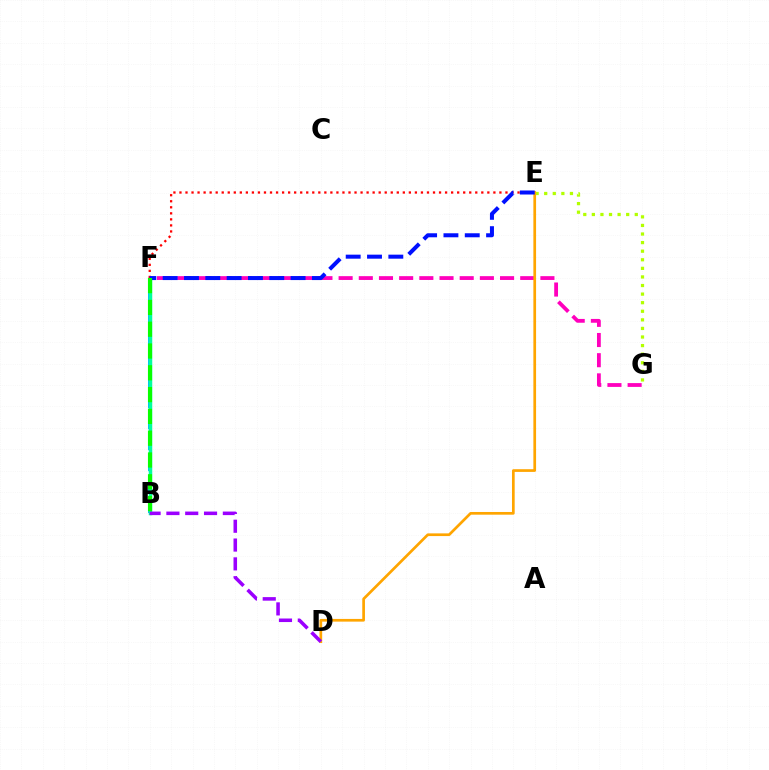{('F', 'G'): [{'color': '#ff00bd', 'line_style': 'dashed', 'thickness': 2.74}], ('E', 'G'): [{'color': '#b3ff00', 'line_style': 'dotted', 'thickness': 2.33}], ('D', 'E'): [{'color': '#ffa500', 'line_style': 'solid', 'thickness': 1.95}], ('B', 'F'): [{'color': '#00b5ff', 'line_style': 'dashed', 'thickness': 2.84}, {'color': '#00ff9d', 'line_style': 'solid', 'thickness': 2.51}, {'color': '#08ff00', 'line_style': 'dashed', 'thickness': 2.96}], ('B', 'D'): [{'color': '#9b00ff', 'line_style': 'dashed', 'thickness': 2.56}], ('E', 'F'): [{'color': '#ff0000', 'line_style': 'dotted', 'thickness': 1.64}, {'color': '#0010ff', 'line_style': 'dashed', 'thickness': 2.9}]}